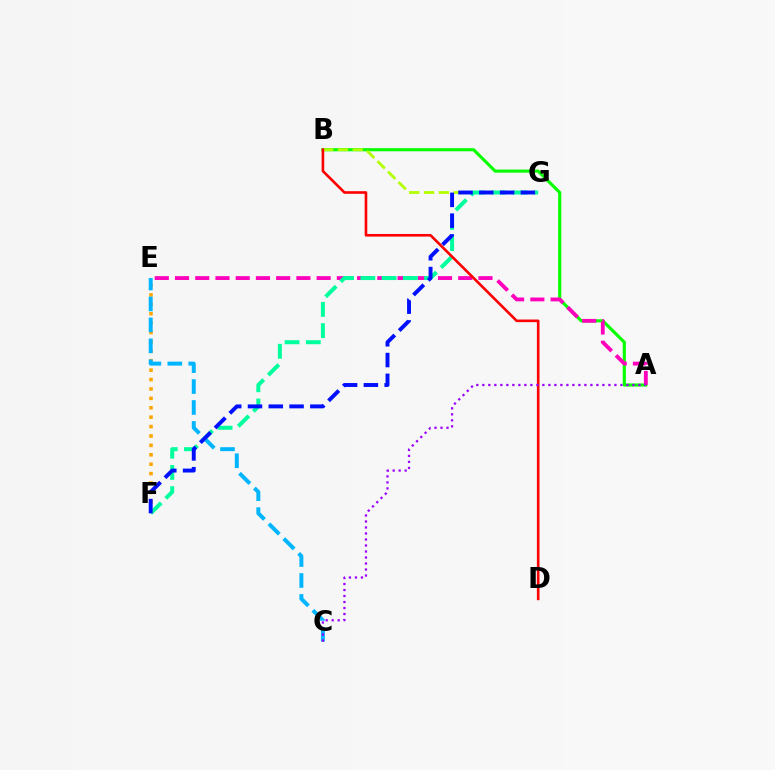{('E', 'F'): [{'color': '#ffa500', 'line_style': 'dotted', 'thickness': 2.56}], ('A', 'B'): [{'color': '#08ff00', 'line_style': 'solid', 'thickness': 2.26}], ('A', 'E'): [{'color': '#ff00bd', 'line_style': 'dashed', 'thickness': 2.75}], ('C', 'E'): [{'color': '#00b5ff', 'line_style': 'dashed', 'thickness': 2.84}], ('B', 'G'): [{'color': '#b3ff00', 'line_style': 'dashed', 'thickness': 2.01}], ('F', 'G'): [{'color': '#00ff9d', 'line_style': 'dashed', 'thickness': 2.88}, {'color': '#0010ff', 'line_style': 'dashed', 'thickness': 2.82}], ('B', 'D'): [{'color': '#ff0000', 'line_style': 'solid', 'thickness': 1.89}], ('A', 'C'): [{'color': '#9b00ff', 'line_style': 'dotted', 'thickness': 1.63}]}